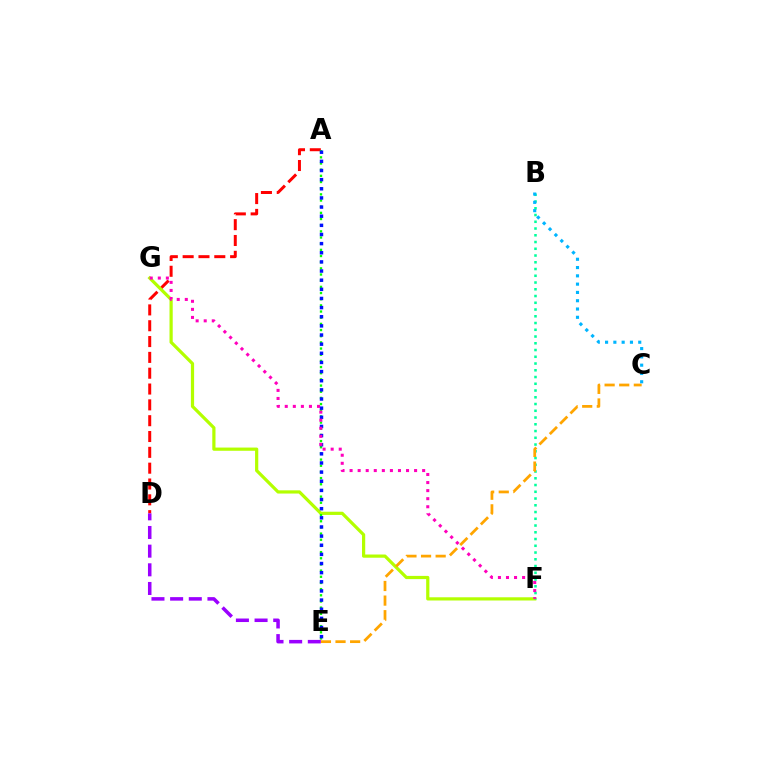{('A', 'D'): [{'color': '#ff0000', 'line_style': 'dashed', 'thickness': 2.15}], ('F', 'G'): [{'color': '#b3ff00', 'line_style': 'solid', 'thickness': 2.31}, {'color': '#ff00bd', 'line_style': 'dotted', 'thickness': 2.19}], ('B', 'F'): [{'color': '#00ff9d', 'line_style': 'dotted', 'thickness': 1.83}], ('C', 'E'): [{'color': '#ffa500', 'line_style': 'dashed', 'thickness': 1.98}], ('A', 'E'): [{'color': '#08ff00', 'line_style': 'dotted', 'thickness': 1.68}, {'color': '#0010ff', 'line_style': 'dotted', 'thickness': 2.48}], ('B', 'C'): [{'color': '#00b5ff', 'line_style': 'dotted', 'thickness': 2.25}], ('D', 'E'): [{'color': '#9b00ff', 'line_style': 'dashed', 'thickness': 2.53}]}